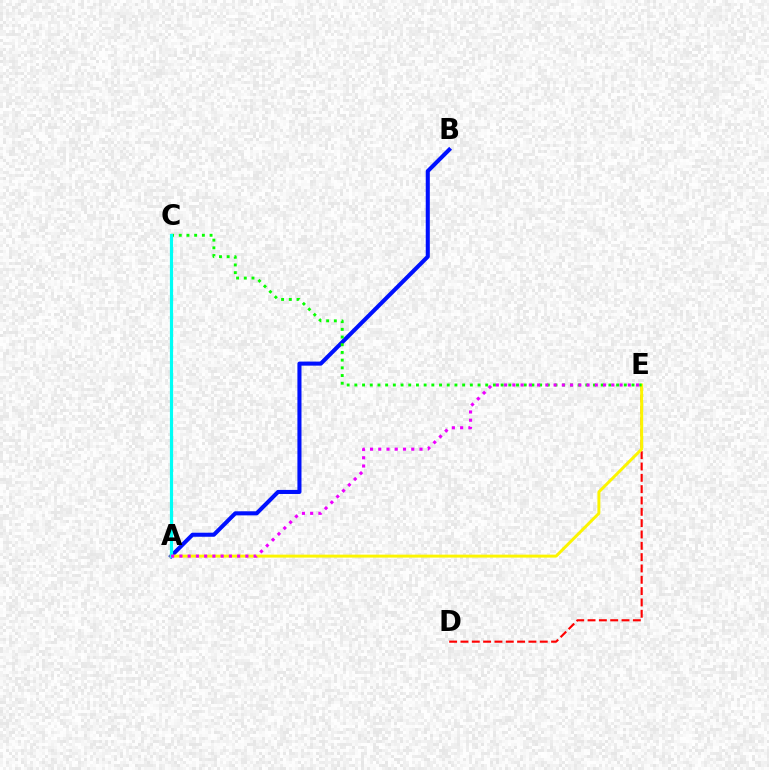{('D', 'E'): [{'color': '#ff0000', 'line_style': 'dashed', 'thickness': 1.54}], ('A', 'B'): [{'color': '#0010ff', 'line_style': 'solid', 'thickness': 2.93}], ('A', 'E'): [{'color': '#fcf500', 'line_style': 'solid', 'thickness': 2.12}, {'color': '#ee00ff', 'line_style': 'dotted', 'thickness': 2.24}], ('C', 'E'): [{'color': '#08ff00', 'line_style': 'dotted', 'thickness': 2.09}], ('A', 'C'): [{'color': '#00fff6', 'line_style': 'solid', 'thickness': 2.29}]}